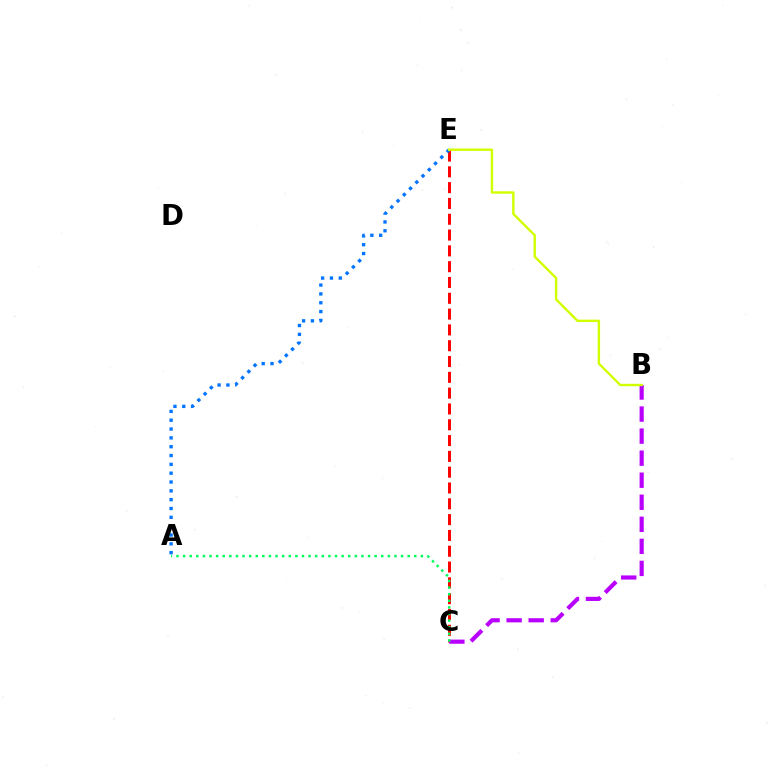{('C', 'E'): [{'color': '#ff0000', 'line_style': 'dashed', 'thickness': 2.15}], ('B', 'C'): [{'color': '#b900ff', 'line_style': 'dashed', 'thickness': 3.0}], ('A', 'E'): [{'color': '#0074ff', 'line_style': 'dotted', 'thickness': 2.4}], ('B', 'E'): [{'color': '#d1ff00', 'line_style': 'solid', 'thickness': 1.72}], ('A', 'C'): [{'color': '#00ff5c', 'line_style': 'dotted', 'thickness': 1.79}]}